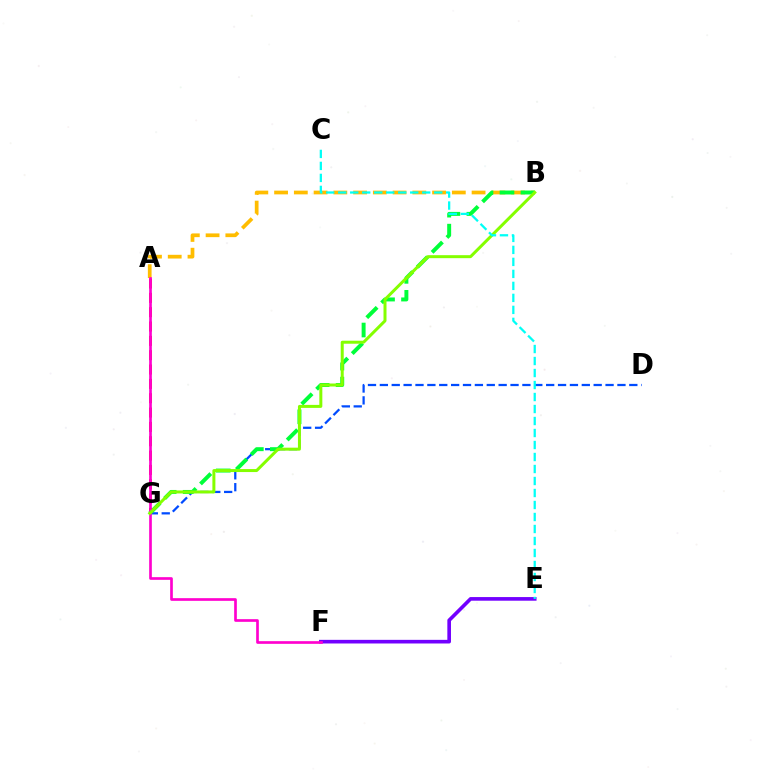{('E', 'F'): [{'color': '#7200ff', 'line_style': 'solid', 'thickness': 2.62}], ('D', 'G'): [{'color': '#004bff', 'line_style': 'dashed', 'thickness': 1.61}], ('A', 'B'): [{'color': '#ffbd00', 'line_style': 'dashed', 'thickness': 2.68}], ('B', 'G'): [{'color': '#00ff39', 'line_style': 'dashed', 'thickness': 2.85}, {'color': '#84ff00', 'line_style': 'solid', 'thickness': 2.16}], ('A', 'G'): [{'color': '#ff0000', 'line_style': 'dashed', 'thickness': 1.95}], ('A', 'F'): [{'color': '#ff00cf', 'line_style': 'solid', 'thickness': 1.93}], ('C', 'E'): [{'color': '#00fff6', 'line_style': 'dashed', 'thickness': 1.63}]}